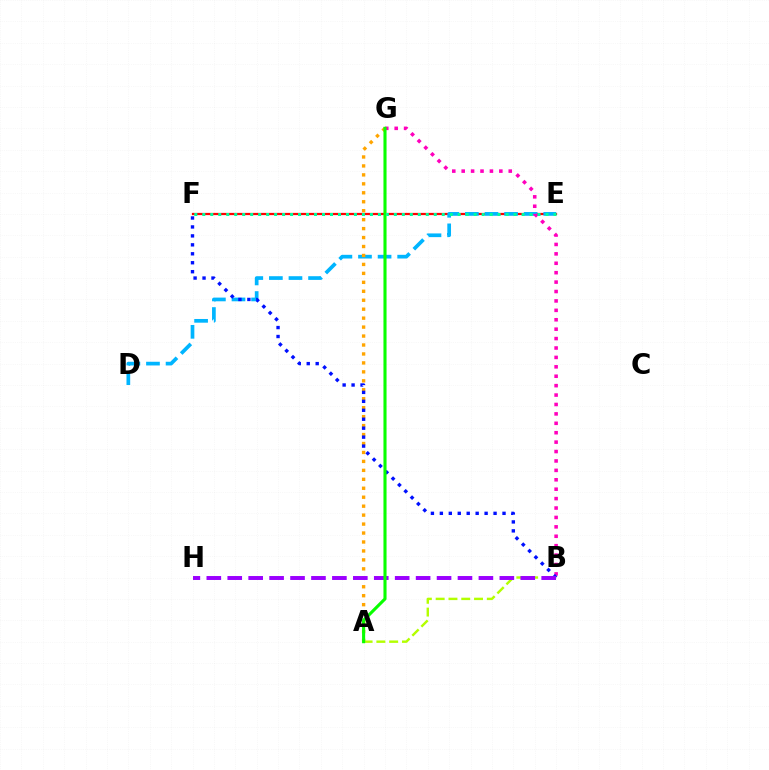{('E', 'F'): [{'color': '#ff0000', 'line_style': 'solid', 'thickness': 1.61}, {'color': '#00ff9d', 'line_style': 'dotted', 'thickness': 2.17}], ('D', 'E'): [{'color': '#00b5ff', 'line_style': 'dashed', 'thickness': 2.66}], ('A', 'G'): [{'color': '#ffa500', 'line_style': 'dotted', 'thickness': 2.43}, {'color': '#08ff00', 'line_style': 'solid', 'thickness': 2.23}], ('B', 'G'): [{'color': '#ff00bd', 'line_style': 'dotted', 'thickness': 2.56}], ('B', 'F'): [{'color': '#0010ff', 'line_style': 'dotted', 'thickness': 2.43}], ('A', 'B'): [{'color': '#b3ff00', 'line_style': 'dashed', 'thickness': 1.74}], ('B', 'H'): [{'color': '#9b00ff', 'line_style': 'dashed', 'thickness': 2.84}]}